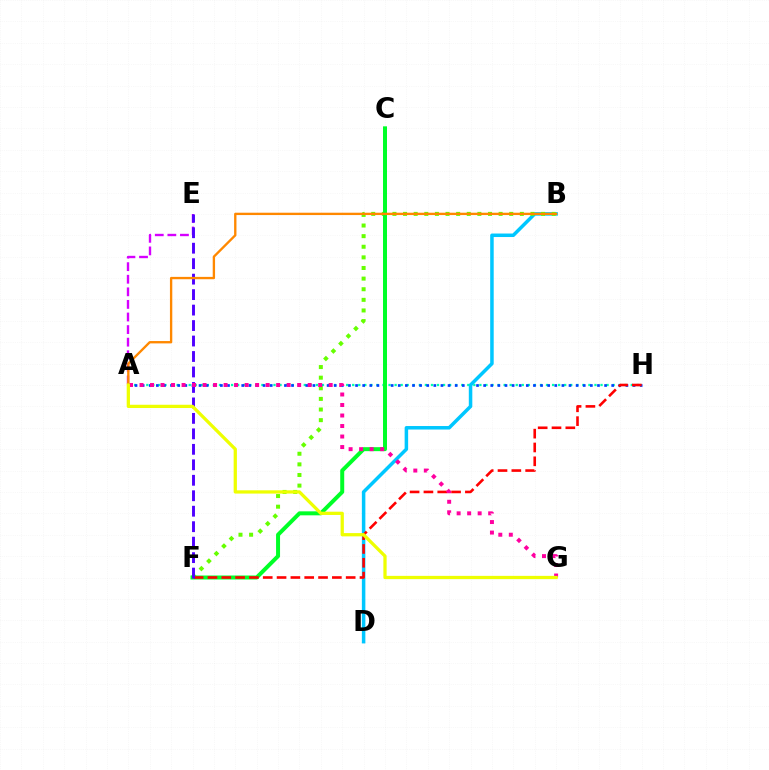{('A', 'E'): [{'color': '#d600ff', 'line_style': 'dashed', 'thickness': 1.71}], ('A', 'H'): [{'color': '#00ffaf', 'line_style': 'dotted', 'thickness': 1.65}, {'color': '#003fff', 'line_style': 'dotted', 'thickness': 1.93}], ('B', 'D'): [{'color': '#00c7ff', 'line_style': 'solid', 'thickness': 2.52}], ('B', 'F'): [{'color': '#66ff00', 'line_style': 'dotted', 'thickness': 2.88}], ('C', 'F'): [{'color': '#00ff27', 'line_style': 'solid', 'thickness': 2.87}], ('F', 'H'): [{'color': '#ff0000', 'line_style': 'dashed', 'thickness': 1.88}], ('E', 'F'): [{'color': '#4f00ff', 'line_style': 'dashed', 'thickness': 2.1}], ('A', 'B'): [{'color': '#ff8800', 'line_style': 'solid', 'thickness': 1.69}], ('A', 'G'): [{'color': '#ff00a0', 'line_style': 'dotted', 'thickness': 2.86}, {'color': '#eeff00', 'line_style': 'solid', 'thickness': 2.35}]}